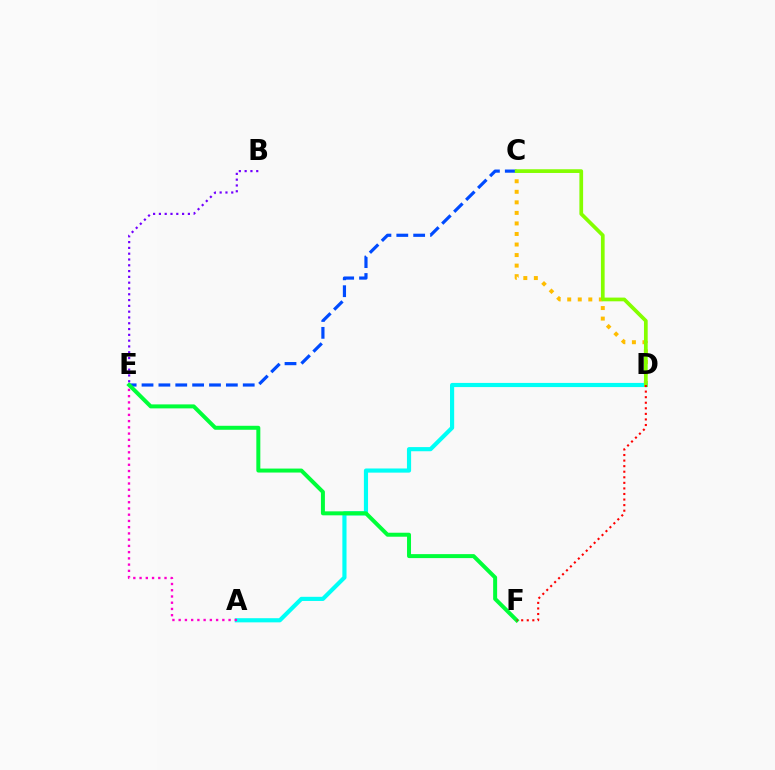{('C', 'D'): [{'color': '#ffbd00', 'line_style': 'dotted', 'thickness': 2.86}, {'color': '#84ff00', 'line_style': 'solid', 'thickness': 2.68}], ('C', 'E'): [{'color': '#004bff', 'line_style': 'dashed', 'thickness': 2.29}], ('A', 'D'): [{'color': '#00fff6', 'line_style': 'solid', 'thickness': 2.99}], ('E', 'F'): [{'color': '#00ff39', 'line_style': 'solid', 'thickness': 2.87}], ('A', 'E'): [{'color': '#ff00cf', 'line_style': 'dotted', 'thickness': 1.7}], ('D', 'F'): [{'color': '#ff0000', 'line_style': 'dotted', 'thickness': 1.51}], ('B', 'E'): [{'color': '#7200ff', 'line_style': 'dotted', 'thickness': 1.58}]}